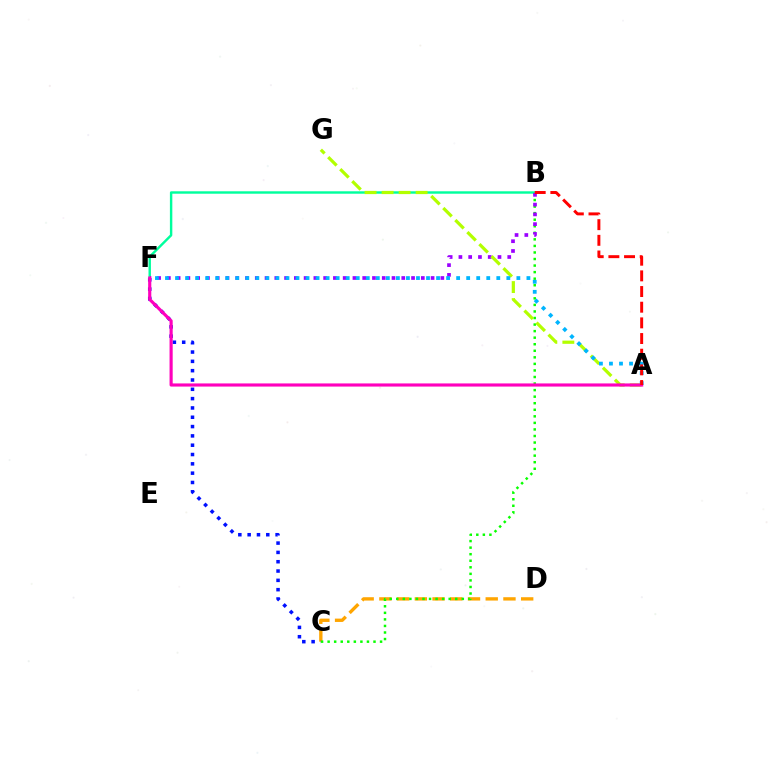{('C', 'D'): [{'color': '#ffa500', 'line_style': 'dashed', 'thickness': 2.41}], ('B', 'C'): [{'color': '#08ff00', 'line_style': 'dotted', 'thickness': 1.78}], ('C', 'F'): [{'color': '#0010ff', 'line_style': 'dotted', 'thickness': 2.53}], ('B', 'F'): [{'color': '#00ff9d', 'line_style': 'solid', 'thickness': 1.75}, {'color': '#9b00ff', 'line_style': 'dotted', 'thickness': 2.65}], ('A', 'G'): [{'color': '#b3ff00', 'line_style': 'dashed', 'thickness': 2.31}], ('A', 'F'): [{'color': '#00b5ff', 'line_style': 'dotted', 'thickness': 2.73}, {'color': '#ff00bd', 'line_style': 'solid', 'thickness': 2.26}], ('A', 'B'): [{'color': '#ff0000', 'line_style': 'dashed', 'thickness': 2.13}]}